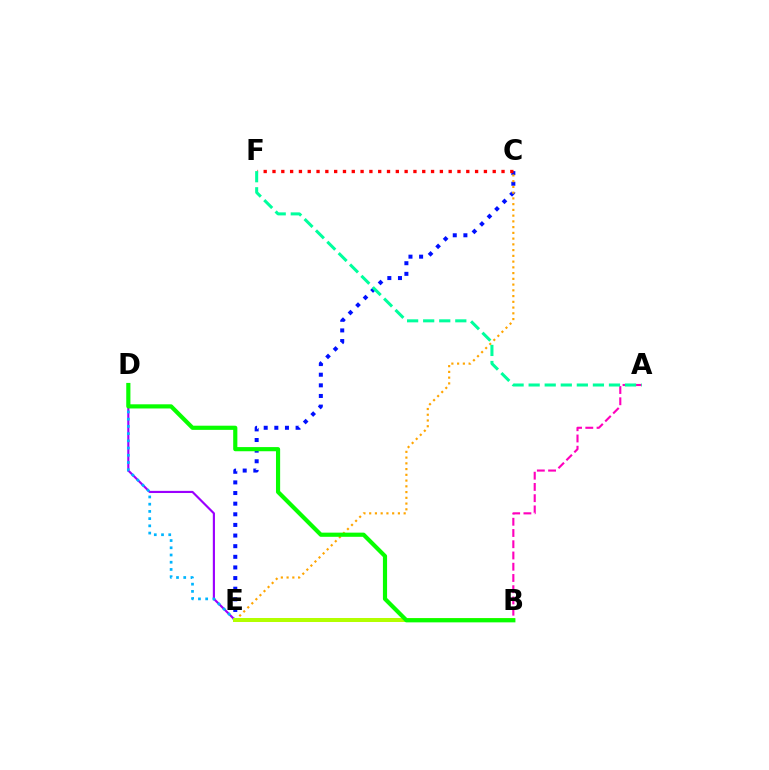{('D', 'E'): [{'color': '#9b00ff', 'line_style': 'solid', 'thickness': 1.55}, {'color': '#00b5ff', 'line_style': 'dotted', 'thickness': 1.96}], ('C', 'E'): [{'color': '#0010ff', 'line_style': 'dotted', 'thickness': 2.89}, {'color': '#ffa500', 'line_style': 'dotted', 'thickness': 1.56}], ('A', 'B'): [{'color': '#ff00bd', 'line_style': 'dashed', 'thickness': 1.53}], ('C', 'F'): [{'color': '#ff0000', 'line_style': 'dotted', 'thickness': 2.39}], ('B', 'E'): [{'color': '#b3ff00', 'line_style': 'solid', 'thickness': 2.87}], ('A', 'F'): [{'color': '#00ff9d', 'line_style': 'dashed', 'thickness': 2.18}], ('B', 'D'): [{'color': '#08ff00', 'line_style': 'solid', 'thickness': 3.0}]}